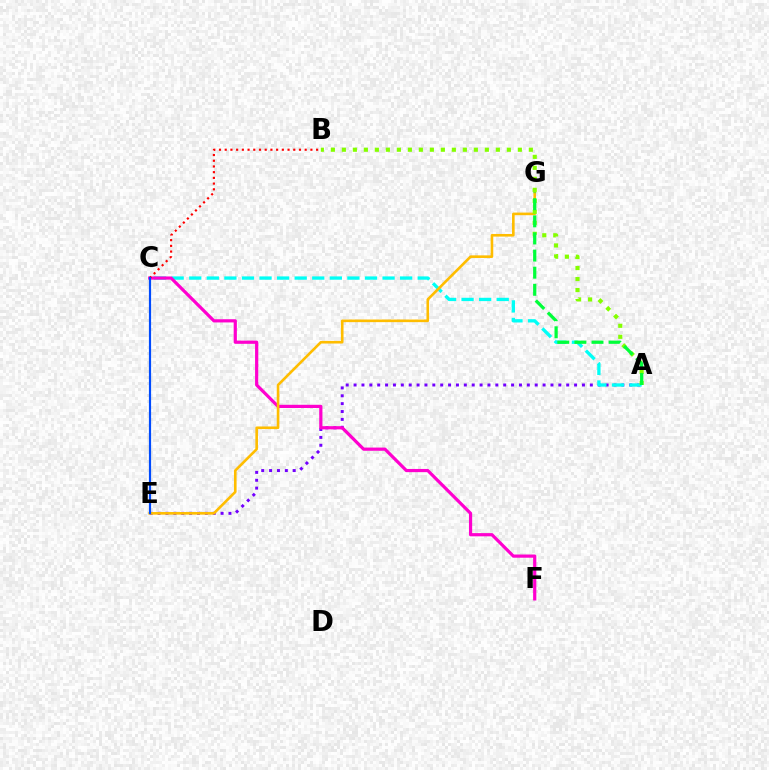{('A', 'E'): [{'color': '#7200ff', 'line_style': 'dotted', 'thickness': 2.14}], ('A', 'C'): [{'color': '#00fff6', 'line_style': 'dashed', 'thickness': 2.39}], ('C', 'F'): [{'color': '#ff00cf', 'line_style': 'solid', 'thickness': 2.31}], ('E', 'G'): [{'color': '#ffbd00', 'line_style': 'solid', 'thickness': 1.88}], ('A', 'B'): [{'color': '#84ff00', 'line_style': 'dotted', 'thickness': 2.99}], ('B', 'C'): [{'color': '#ff0000', 'line_style': 'dotted', 'thickness': 1.55}], ('A', 'G'): [{'color': '#00ff39', 'line_style': 'dashed', 'thickness': 2.32}], ('C', 'E'): [{'color': '#004bff', 'line_style': 'solid', 'thickness': 1.58}]}